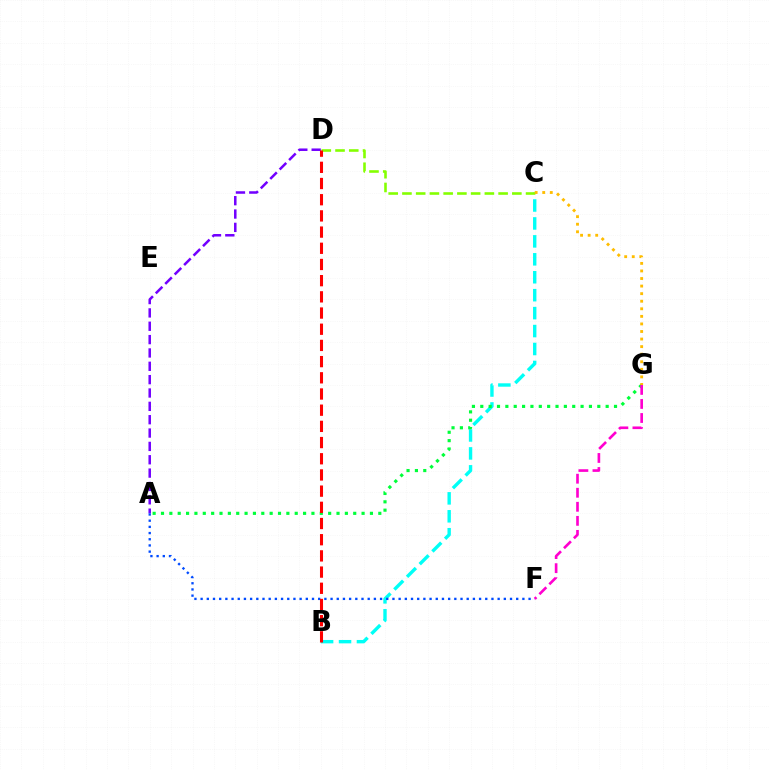{('B', 'C'): [{'color': '#00fff6', 'line_style': 'dashed', 'thickness': 2.44}], ('A', 'G'): [{'color': '#00ff39', 'line_style': 'dotted', 'thickness': 2.27}], ('C', 'D'): [{'color': '#84ff00', 'line_style': 'dashed', 'thickness': 1.87}], ('A', 'D'): [{'color': '#7200ff', 'line_style': 'dashed', 'thickness': 1.81}], ('A', 'F'): [{'color': '#004bff', 'line_style': 'dotted', 'thickness': 1.68}], ('B', 'D'): [{'color': '#ff0000', 'line_style': 'dashed', 'thickness': 2.2}], ('C', 'G'): [{'color': '#ffbd00', 'line_style': 'dotted', 'thickness': 2.06}], ('F', 'G'): [{'color': '#ff00cf', 'line_style': 'dashed', 'thickness': 1.91}]}